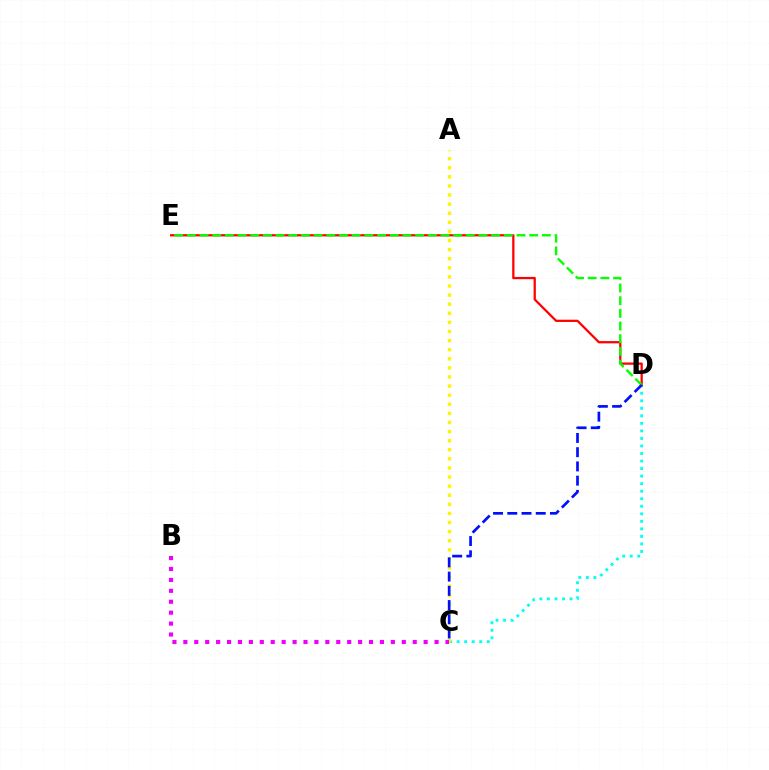{('C', 'D'): [{'color': '#00fff6', 'line_style': 'dotted', 'thickness': 2.05}, {'color': '#0010ff', 'line_style': 'dashed', 'thickness': 1.93}], ('A', 'C'): [{'color': '#fcf500', 'line_style': 'dotted', 'thickness': 2.47}], ('D', 'E'): [{'color': '#ff0000', 'line_style': 'solid', 'thickness': 1.63}, {'color': '#08ff00', 'line_style': 'dashed', 'thickness': 1.72}], ('B', 'C'): [{'color': '#ee00ff', 'line_style': 'dotted', 'thickness': 2.97}]}